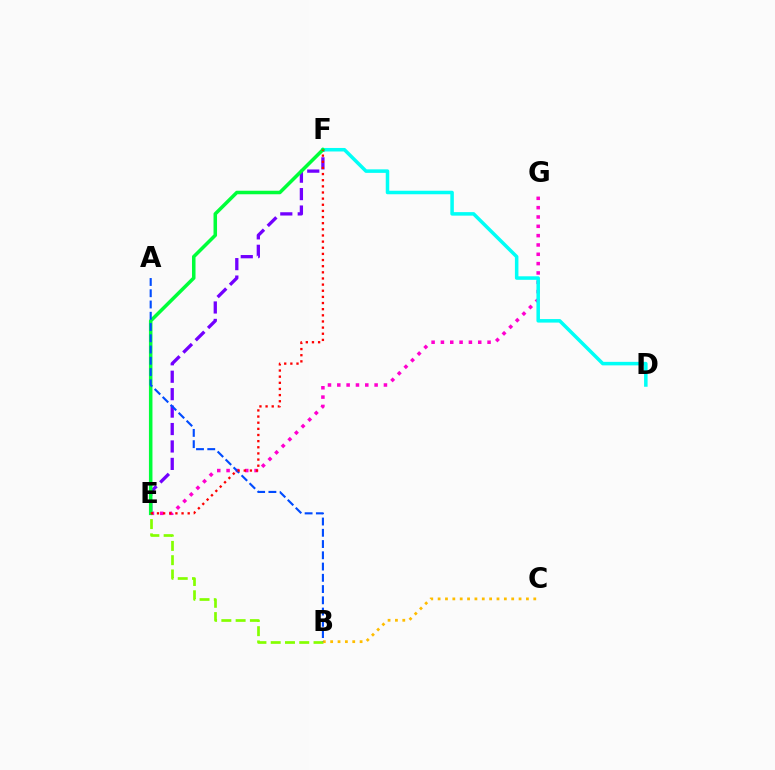{('E', 'F'): [{'color': '#7200ff', 'line_style': 'dashed', 'thickness': 2.37}, {'color': '#00ff39', 'line_style': 'solid', 'thickness': 2.54}, {'color': '#ff0000', 'line_style': 'dotted', 'thickness': 1.67}], ('E', 'G'): [{'color': '#ff00cf', 'line_style': 'dotted', 'thickness': 2.53}], ('D', 'F'): [{'color': '#00fff6', 'line_style': 'solid', 'thickness': 2.53}], ('B', 'E'): [{'color': '#84ff00', 'line_style': 'dashed', 'thickness': 1.94}], ('B', 'C'): [{'color': '#ffbd00', 'line_style': 'dotted', 'thickness': 2.0}], ('A', 'B'): [{'color': '#004bff', 'line_style': 'dashed', 'thickness': 1.53}]}